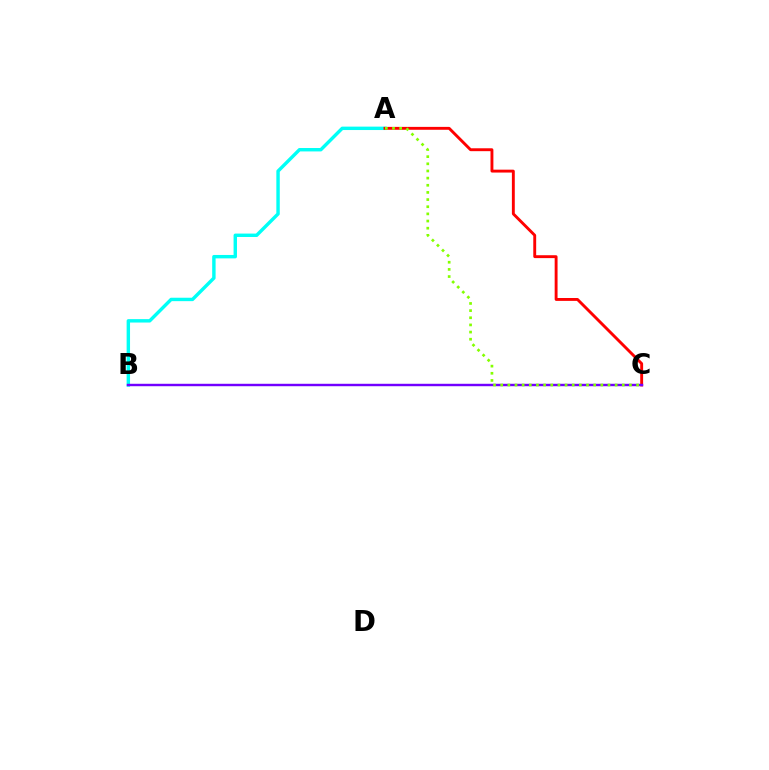{('A', 'B'): [{'color': '#00fff6', 'line_style': 'solid', 'thickness': 2.46}], ('A', 'C'): [{'color': '#ff0000', 'line_style': 'solid', 'thickness': 2.08}, {'color': '#84ff00', 'line_style': 'dotted', 'thickness': 1.94}], ('B', 'C'): [{'color': '#7200ff', 'line_style': 'solid', 'thickness': 1.75}]}